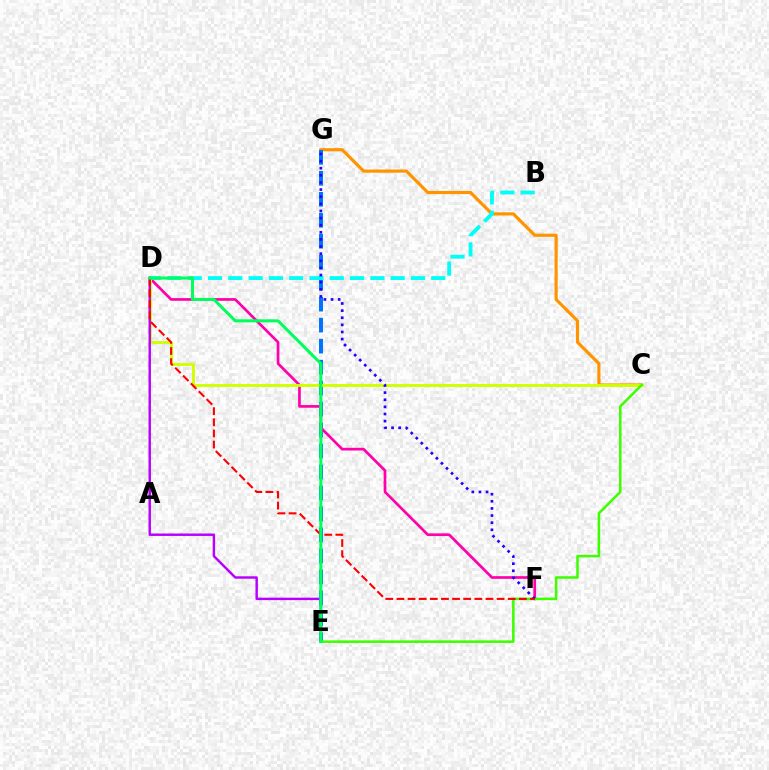{('C', 'G'): [{'color': '#ff9400', 'line_style': 'solid', 'thickness': 2.28}], ('E', 'G'): [{'color': '#0074ff', 'line_style': 'dashed', 'thickness': 2.85}], ('D', 'F'): [{'color': '#ff00ac', 'line_style': 'solid', 'thickness': 1.94}, {'color': '#ff0000', 'line_style': 'dashed', 'thickness': 1.51}], ('C', 'D'): [{'color': '#d1ff00', 'line_style': 'solid', 'thickness': 2.08}], ('B', 'D'): [{'color': '#00fff6', 'line_style': 'dashed', 'thickness': 2.76}], ('D', 'E'): [{'color': '#b900ff', 'line_style': 'solid', 'thickness': 1.76}, {'color': '#00ff5c', 'line_style': 'solid', 'thickness': 2.18}], ('C', 'E'): [{'color': '#3dff00', 'line_style': 'solid', 'thickness': 1.83}], ('F', 'G'): [{'color': '#2500ff', 'line_style': 'dotted', 'thickness': 1.94}]}